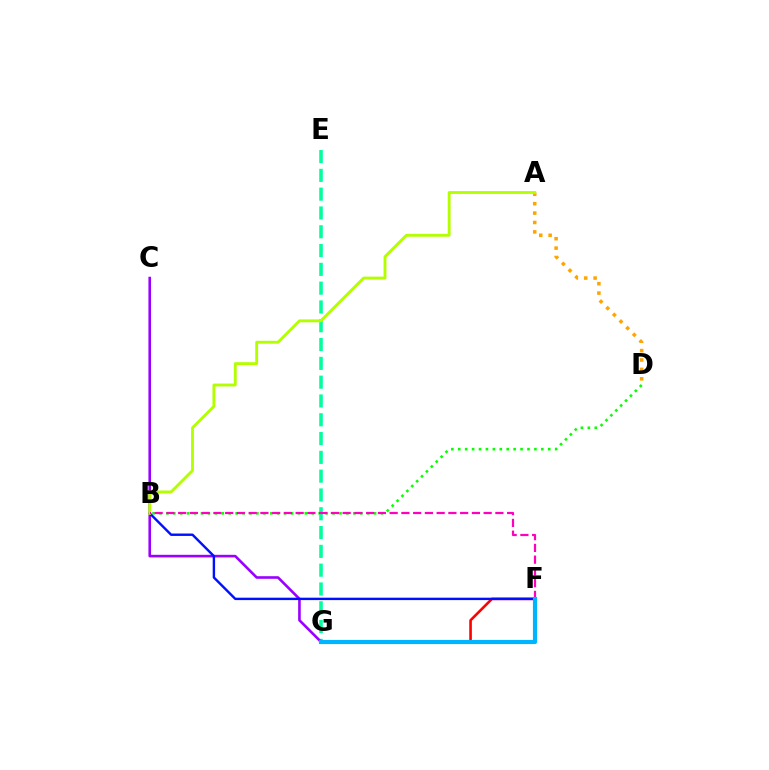{('B', 'D'): [{'color': '#08ff00', 'line_style': 'dotted', 'thickness': 1.88}], ('F', 'G'): [{'color': '#ff0000', 'line_style': 'solid', 'thickness': 1.87}, {'color': '#00b5ff', 'line_style': 'solid', 'thickness': 2.99}], ('E', 'G'): [{'color': '#00ff9d', 'line_style': 'dashed', 'thickness': 2.55}], ('C', 'G'): [{'color': '#9b00ff', 'line_style': 'solid', 'thickness': 1.88}], ('A', 'D'): [{'color': '#ffa500', 'line_style': 'dotted', 'thickness': 2.55}], ('B', 'F'): [{'color': '#0010ff', 'line_style': 'solid', 'thickness': 1.73}, {'color': '#ff00bd', 'line_style': 'dashed', 'thickness': 1.6}], ('A', 'B'): [{'color': '#b3ff00', 'line_style': 'solid', 'thickness': 2.07}]}